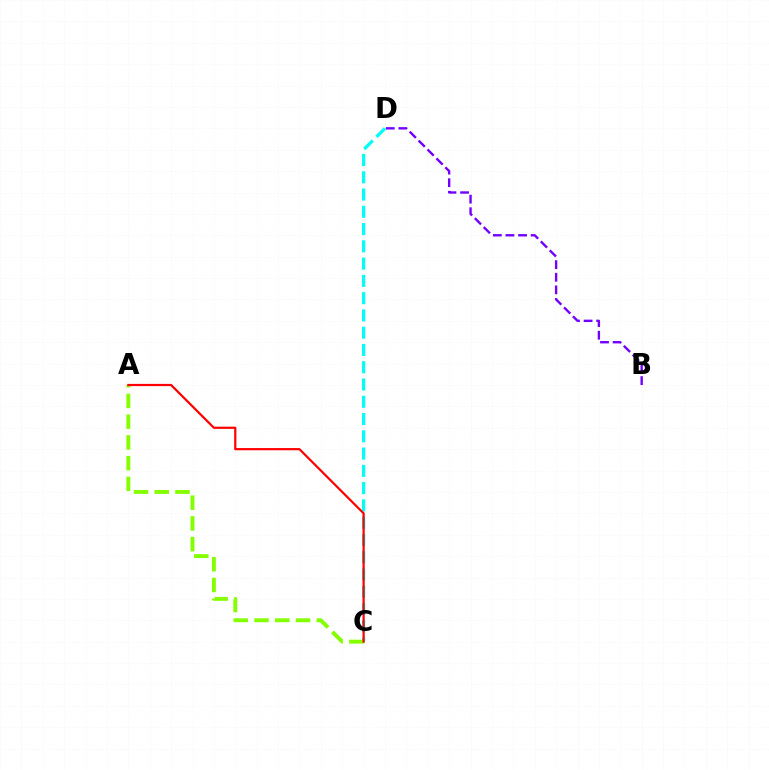{('C', 'D'): [{'color': '#00fff6', 'line_style': 'dashed', 'thickness': 2.35}], ('A', 'C'): [{'color': '#84ff00', 'line_style': 'dashed', 'thickness': 2.82}, {'color': '#ff0000', 'line_style': 'solid', 'thickness': 1.59}], ('B', 'D'): [{'color': '#7200ff', 'line_style': 'dashed', 'thickness': 1.71}]}